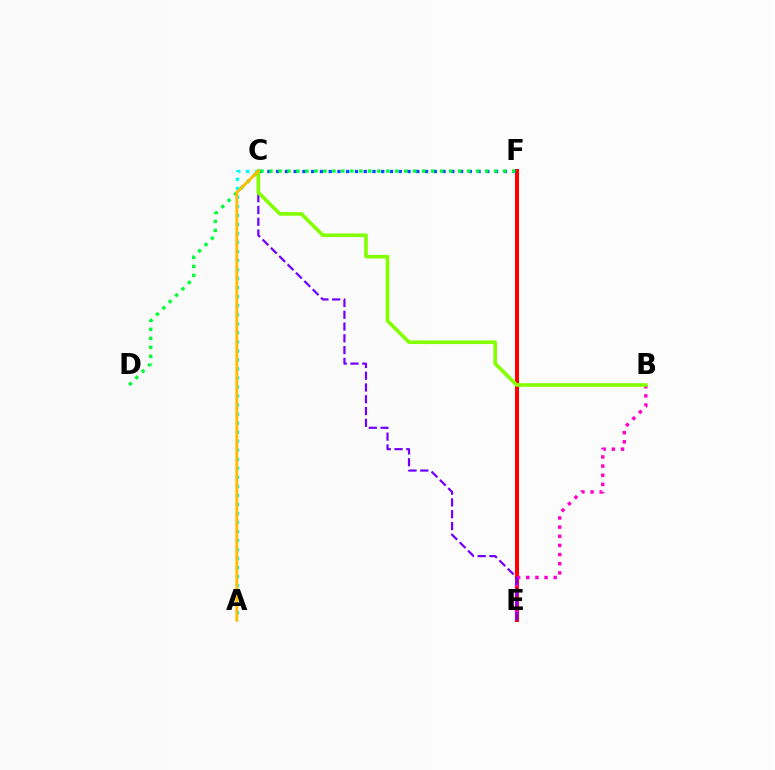{('E', 'F'): [{'color': '#ff0000', 'line_style': 'solid', 'thickness': 2.87}], ('A', 'C'): [{'color': '#00fff6', 'line_style': 'dotted', 'thickness': 2.45}, {'color': '#ffbd00', 'line_style': 'solid', 'thickness': 2.06}], ('B', 'E'): [{'color': '#ff00cf', 'line_style': 'dotted', 'thickness': 2.49}], ('C', 'E'): [{'color': '#7200ff', 'line_style': 'dashed', 'thickness': 1.6}], ('C', 'F'): [{'color': '#004bff', 'line_style': 'dotted', 'thickness': 2.38}], ('D', 'F'): [{'color': '#00ff39', 'line_style': 'dotted', 'thickness': 2.44}], ('B', 'C'): [{'color': '#84ff00', 'line_style': 'solid', 'thickness': 2.61}]}